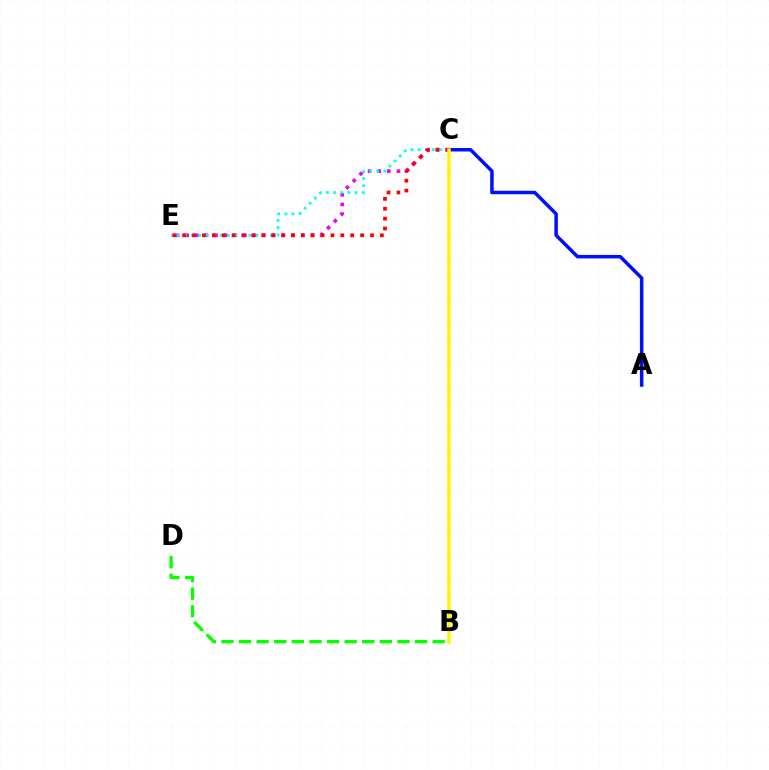{('C', 'E'): [{'color': '#ee00ff', 'line_style': 'dotted', 'thickness': 2.62}, {'color': '#00fff6', 'line_style': 'dotted', 'thickness': 1.95}, {'color': '#ff0000', 'line_style': 'dotted', 'thickness': 2.69}], ('B', 'D'): [{'color': '#08ff00', 'line_style': 'dashed', 'thickness': 2.39}], ('A', 'C'): [{'color': '#0010ff', 'line_style': 'solid', 'thickness': 2.52}], ('B', 'C'): [{'color': '#fcf500', 'line_style': 'solid', 'thickness': 2.53}]}